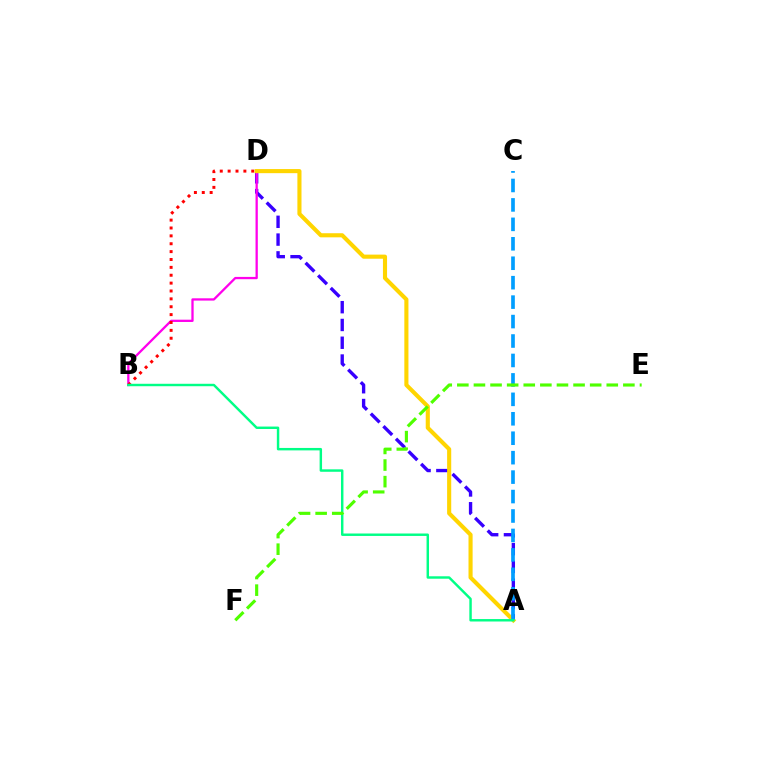{('A', 'D'): [{'color': '#3700ff', 'line_style': 'dashed', 'thickness': 2.42}, {'color': '#ffd500', 'line_style': 'solid', 'thickness': 2.96}], ('B', 'D'): [{'color': '#ff00ed', 'line_style': 'solid', 'thickness': 1.65}, {'color': '#ff0000', 'line_style': 'dotted', 'thickness': 2.14}], ('A', 'C'): [{'color': '#009eff', 'line_style': 'dashed', 'thickness': 2.64}], ('A', 'B'): [{'color': '#00ff86', 'line_style': 'solid', 'thickness': 1.76}], ('E', 'F'): [{'color': '#4fff00', 'line_style': 'dashed', 'thickness': 2.26}]}